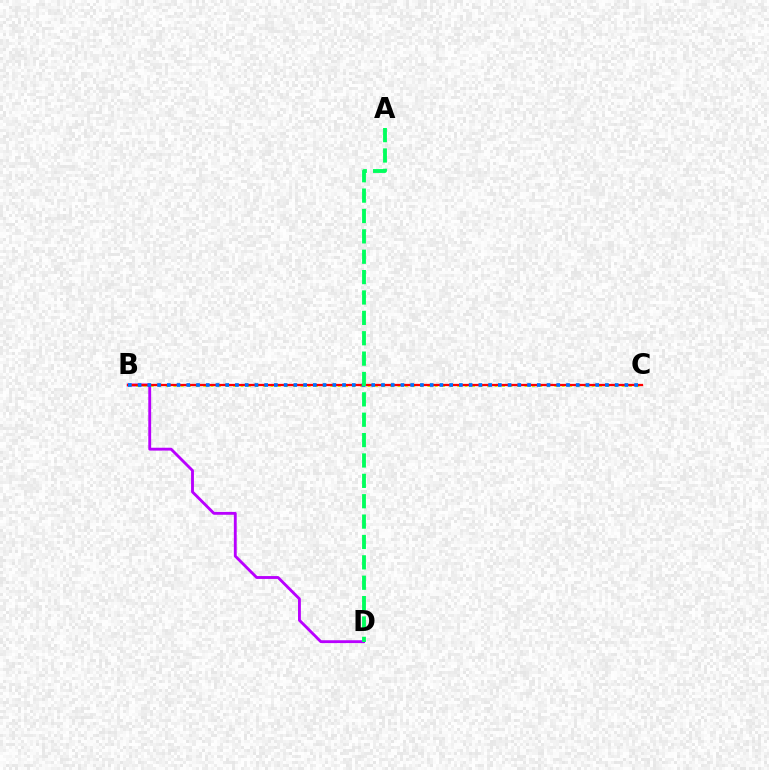{('B', 'D'): [{'color': '#b900ff', 'line_style': 'solid', 'thickness': 2.06}], ('B', 'C'): [{'color': '#d1ff00', 'line_style': 'dotted', 'thickness': 2.03}, {'color': '#ff0000', 'line_style': 'solid', 'thickness': 1.64}, {'color': '#0074ff', 'line_style': 'dotted', 'thickness': 2.65}], ('A', 'D'): [{'color': '#00ff5c', 'line_style': 'dashed', 'thickness': 2.77}]}